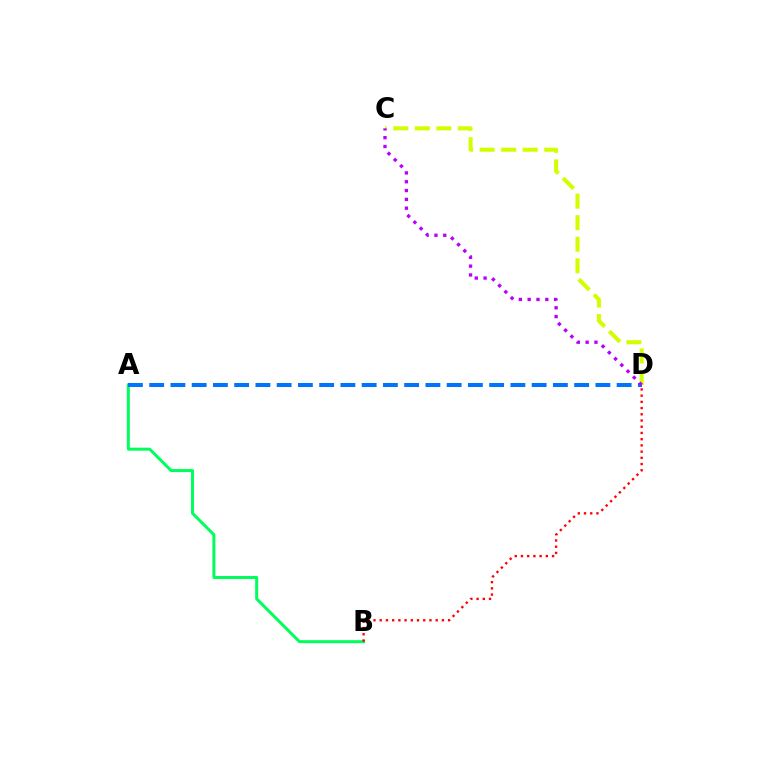{('A', 'B'): [{'color': '#00ff5c', 'line_style': 'solid', 'thickness': 2.16}], ('A', 'D'): [{'color': '#0074ff', 'line_style': 'dashed', 'thickness': 2.89}], ('C', 'D'): [{'color': '#d1ff00', 'line_style': 'dashed', 'thickness': 2.93}, {'color': '#b900ff', 'line_style': 'dotted', 'thickness': 2.4}], ('B', 'D'): [{'color': '#ff0000', 'line_style': 'dotted', 'thickness': 1.69}]}